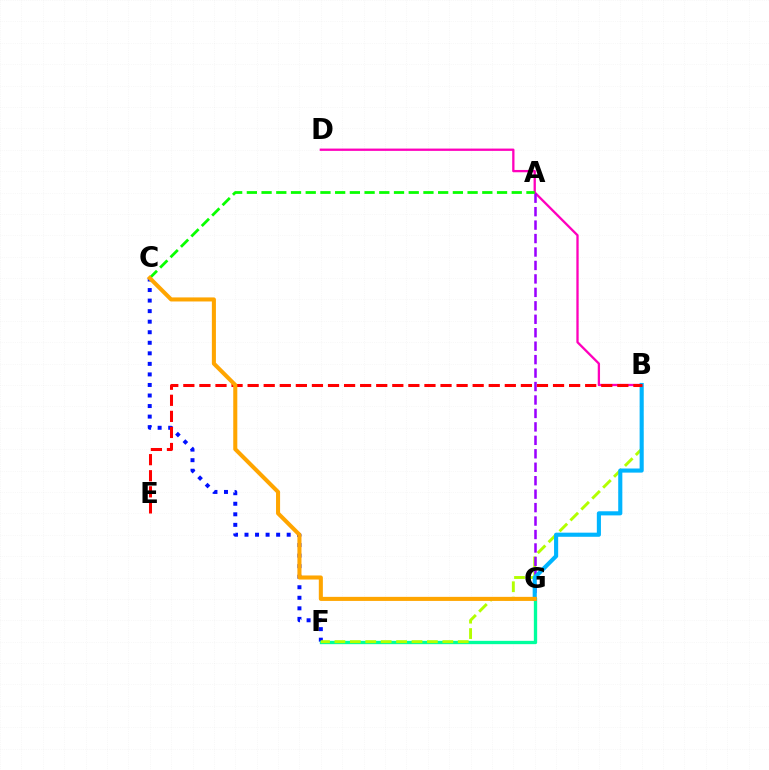{('C', 'F'): [{'color': '#0010ff', 'line_style': 'dotted', 'thickness': 2.87}], ('F', 'G'): [{'color': '#00ff9d', 'line_style': 'solid', 'thickness': 2.39}], ('B', 'F'): [{'color': '#b3ff00', 'line_style': 'dashed', 'thickness': 2.09}], ('B', 'D'): [{'color': '#ff00bd', 'line_style': 'solid', 'thickness': 1.66}], ('A', 'G'): [{'color': '#9b00ff', 'line_style': 'dashed', 'thickness': 1.83}], ('B', 'G'): [{'color': '#00b5ff', 'line_style': 'solid', 'thickness': 2.96}], ('A', 'C'): [{'color': '#08ff00', 'line_style': 'dashed', 'thickness': 2.0}], ('B', 'E'): [{'color': '#ff0000', 'line_style': 'dashed', 'thickness': 2.18}], ('C', 'G'): [{'color': '#ffa500', 'line_style': 'solid', 'thickness': 2.92}]}